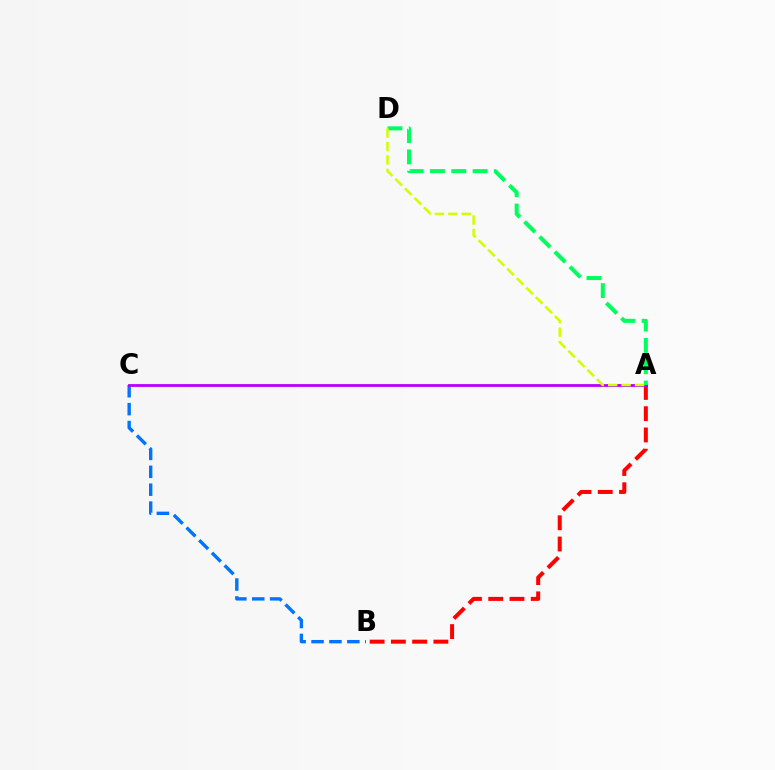{('B', 'C'): [{'color': '#0074ff', 'line_style': 'dashed', 'thickness': 2.43}], ('A', 'B'): [{'color': '#ff0000', 'line_style': 'dashed', 'thickness': 2.89}], ('A', 'C'): [{'color': '#b900ff', 'line_style': 'solid', 'thickness': 2.02}], ('A', 'D'): [{'color': '#00ff5c', 'line_style': 'dashed', 'thickness': 2.9}, {'color': '#d1ff00', 'line_style': 'dashed', 'thickness': 1.83}]}